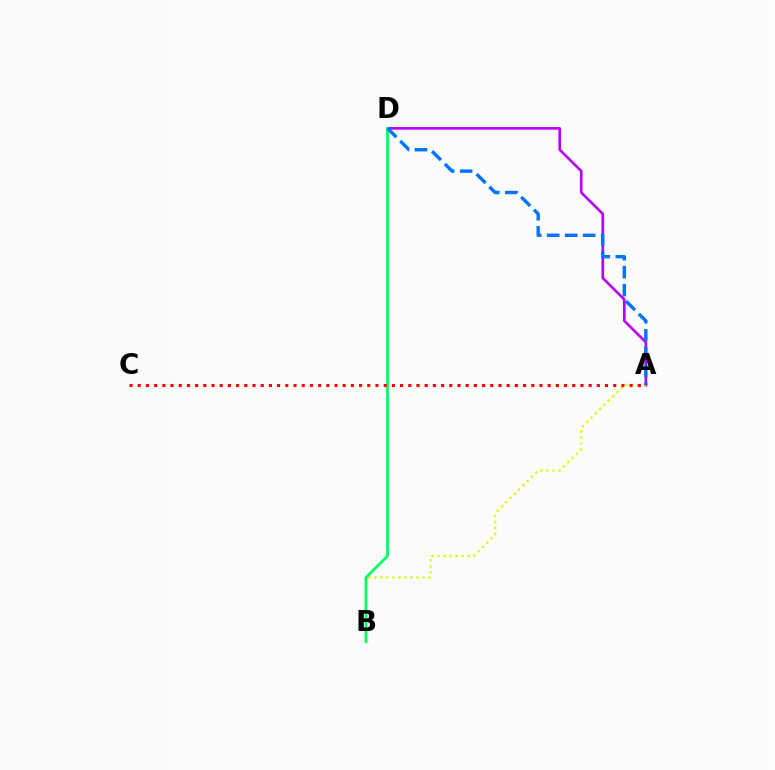{('A', 'D'): [{'color': '#b900ff', 'line_style': 'solid', 'thickness': 1.91}, {'color': '#0074ff', 'line_style': 'dashed', 'thickness': 2.45}], ('A', 'B'): [{'color': '#d1ff00', 'line_style': 'dotted', 'thickness': 1.64}], ('B', 'D'): [{'color': '#00ff5c', 'line_style': 'solid', 'thickness': 1.96}], ('A', 'C'): [{'color': '#ff0000', 'line_style': 'dotted', 'thickness': 2.23}]}